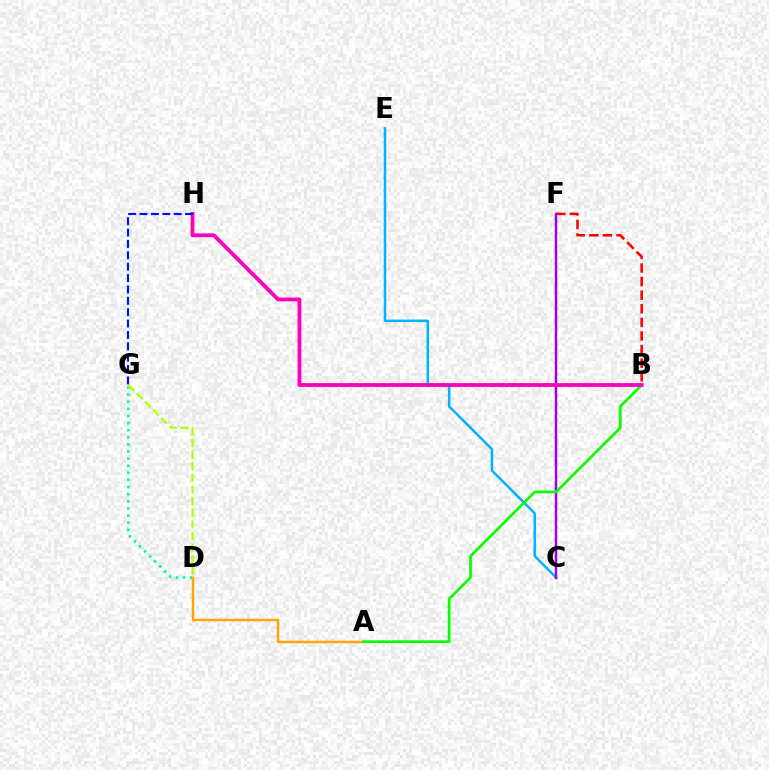{('D', 'G'): [{'color': '#00ff9d', 'line_style': 'dotted', 'thickness': 1.93}, {'color': '#b3ff00', 'line_style': 'dashed', 'thickness': 1.58}], ('A', 'D'): [{'color': '#ffa500', 'line_style': 'solid', 'thickness': 1.79}], ('C', 'E'): [{'color': '#00b5ff', 'line_style': 'solid', 'thickness': 1.79}], ('B', 'F'): [{'color': '#ff0000', 'line_style': 'dashed', 'thickness': 1.85}], ('C', 'F'): [{'color': '#9b00ff', 'line_style': 'solid', 'thickness': 1.8}], ('A', 'B'): [{'color': '#08ff00', 'line_style': 'solid', 'thickness': 1.94}], ('B', 'H'): [{'color': '#ff00bd', 'line_style': 'solid', 'thickness': 2.75}], ('G', 'H'): [{'color': '#0010ff', 'line_style': 'dashed', 'thickness': 1.54}]}